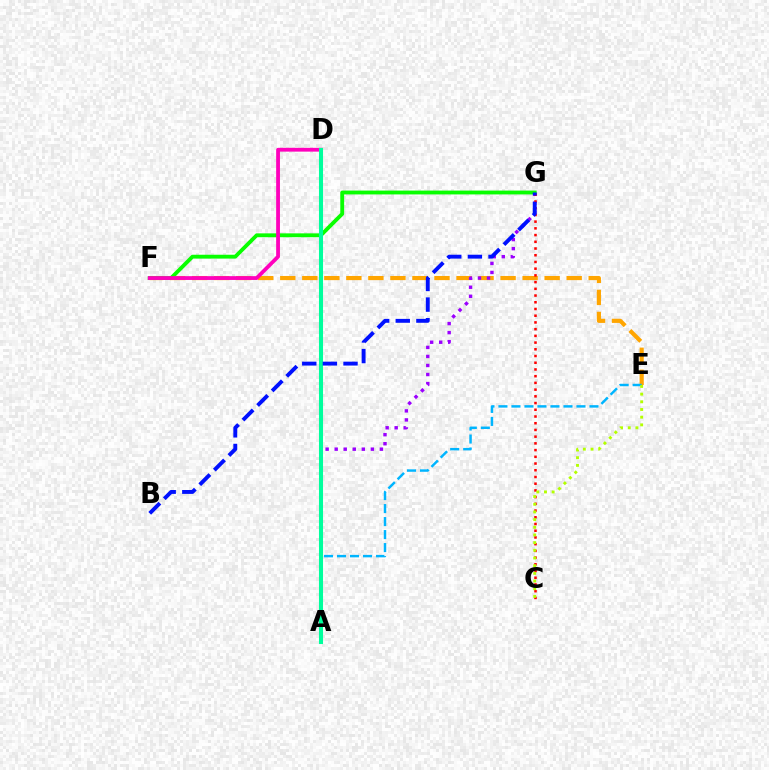{('E', 'F'): [{'color': '#ffa500', 'line_style': 'dashed', 'thickness': 2.99}], ('A', 'G'): [{'color': '#9b00ff', 'line_style': 'dotted', 'thickness': 2.46}], ('F', 'G'): [{'color': '#08ff00', 'line_style': 'solid', 'thickness': 2.76}], ('D', 'F'): [{'color': '#ff00bd', 'line_style': 'solid', 'thickness': 2.74}], ('C', 'G'): [{'color': '#ff0000', 'line_style': 'dotted', 'thickness': 1.83}], ('A', 'E'): [{'color': '#00b5ff', 'line_style': 'dashed', 'thickness': 1.77}], ('C', 'E'): [{'color': '#b3ff00', 'line_style': 'dotted', 'thickness': 2.09}], ('A', 'D'): [{'color': '#00ff9d', 'line_style': 'solid', 'thickness': 2.92}], ('B', 'G'): [{'color': '#0010ff', 'line_style': 'dashed', 'thickness': 2.8}]}